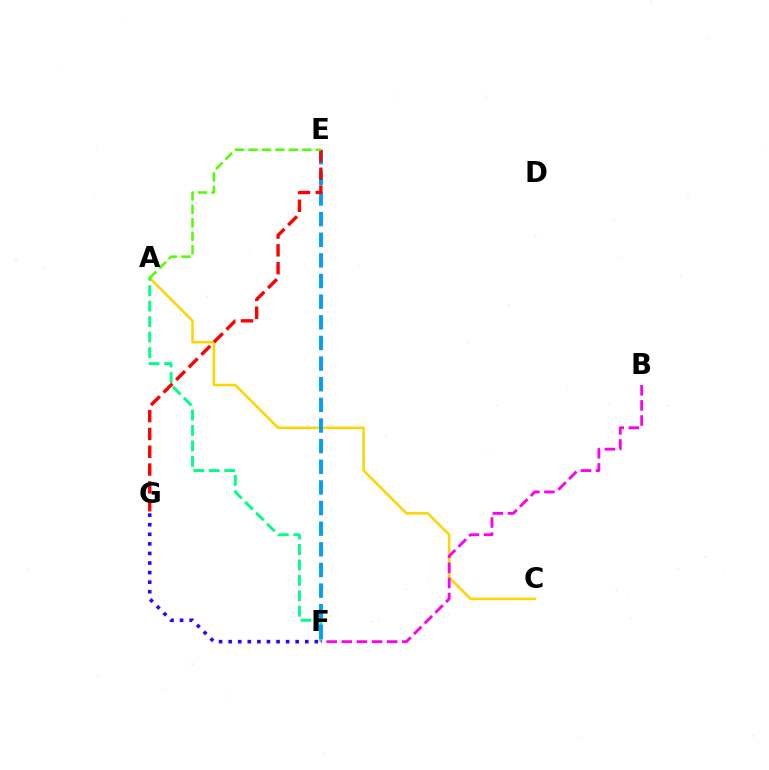{('A', 'C'): [{'color': '#ffd500', 'line_style': 'solid', 'thickness': 1.83}], ('A', 'F'): [{'color': '#00ff86', 'line_style': 'dashed', 'thickness': 2.1}], ('F', 'G'): [{'color': '#3700ff', 'line_style': 'dotted', 'thickness': 2.6}], ('E', 'F'): [{'color': '#009eff', 'line_style': 'dashed', 'thickness': 2.8}], ('E', 'G'): [{'color': '#ff0000', 'line_style': 'dashed', 'thickness': 2.42}], ('B', 'F'): [{'color': '#ff00ed', 'line_style': 'dashed', 'thickness': 2.05}], ('A', 'E'): [{'color': '#4fff00', 'line_style': 'dashed', 'thickness': 1.83}]}